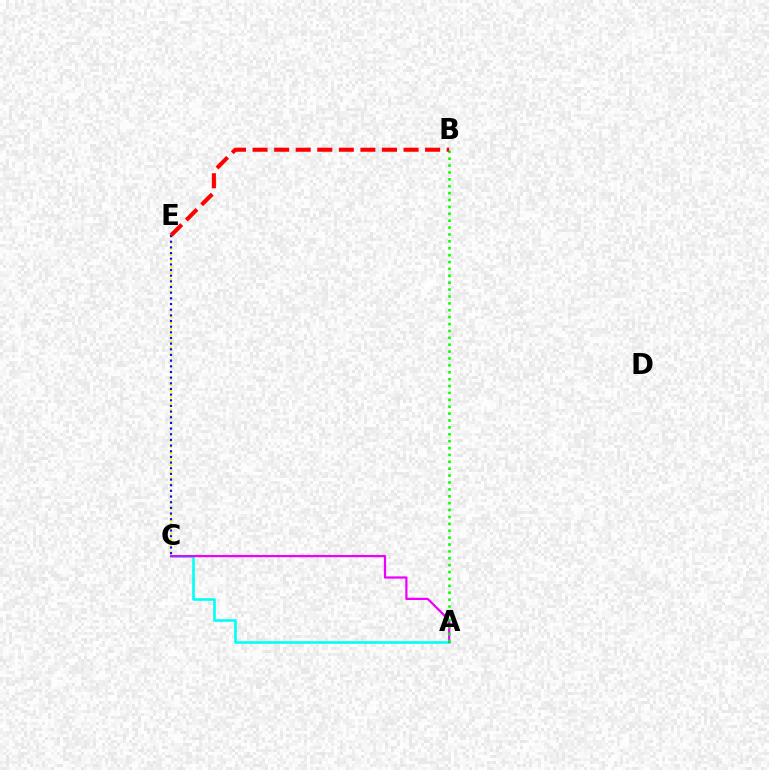{('A', 'C'): [{'color': '#00fff6', 'line_style': 'solid', 'thickness': 1.89}, {'color': '#ee00ff', 'line_style': 'solid', 'thickness': 1.6}], ('C', 'E'): [{'color': '#fcf500', 'line_style': 'dotted', 'thickness': 1.68}, {'color': '#0010ff', 'line_style': 'dotted', 'thickness': 1.54}], ('A', 'B'): [{'color': '#08ff00', 'line_style': 'dotted', 'thickness': 1.87}], ('B', 'E'): [{'color': '#ff0000', 'line_style': 'dashed', 'thickness': 2.93}]}